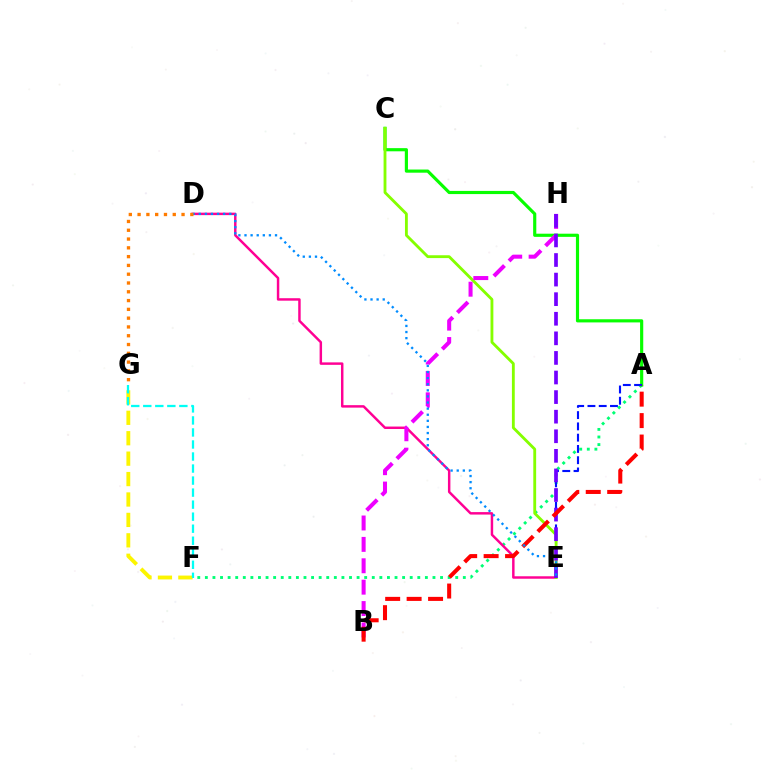{('F', 'G'): [{'color': '#fcf500', 'line_style': 'dashed', 'thickness': 2.77}, {'color': '#00fff6', 'line_style': 'dashed', 'thickness': 1.63}], ('A', 'F'): [{'color': '#00ff74', 'line_style': 'dotted', 'thickness': 2.06}], ('A', 'C'): [{'color': '#08ff00', 'line_style': 'solid', 'thickness': 2.27}], ('A', 'E'): [{'color': '#0010ff', 'line_style': 'dashed', 'thickness': 1.53}], ('D', 'E'): [{'color': '#ff0094', 'line_style': 'solid', 'thickness': 1.77}, {'color': '#008cff', 'line_style': 'dotted', 'thickness': 1.66}], ('C', 'E'): [{'color': '#84ff00', 'line_style': 'solid', 'thickness': 2.05}], ('B', 'H'): [{'color': '#ee00ff', 'line_style': 'dashed', 'thickness': 2.91}], ('E', 'H'): [{'color': '#7200ff', 'line_style': 'dashed', 'thickness': 2.66}], ('A', 'B'): [{'color': '#ff0000', 'line_style': 'dashed', 'thickness': 2.91}], ('D', 'G'): [{'color': '#ff7c00', 'line_style': 'dotted', 'thickness': 2.39}]}